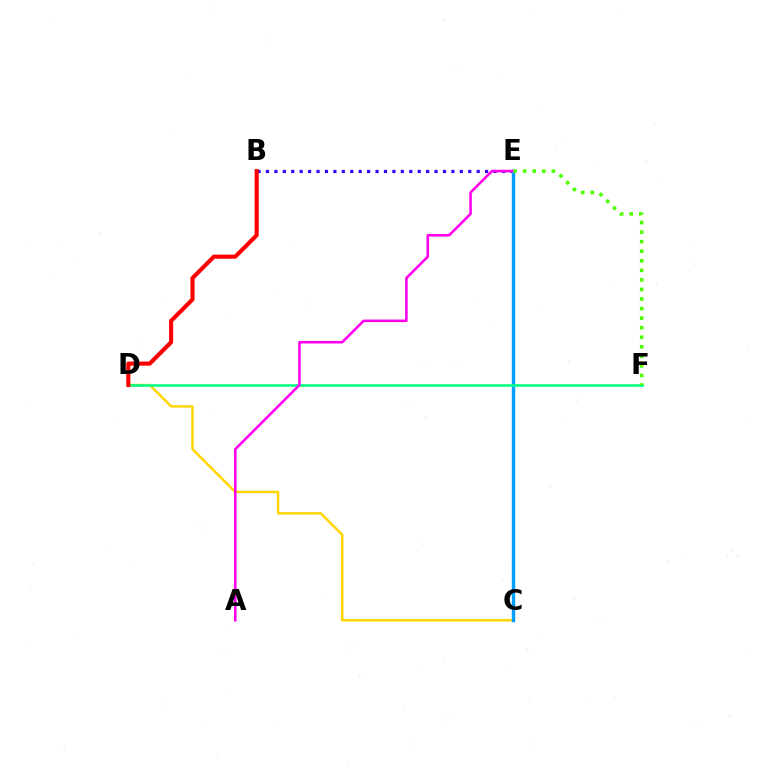{('B', 'E'): [{'color': '#3700ff', 'line_style': 'dotted', 'thickness': 2.29}], ('C', 'D'): [{'color': '#ffd500', 'line_style': 'solid', 'thickness': 1.75}], ('C', 'E'): [{'color': '#009eff', 'line_style': 'solid', 'thickness': 2.46}], ('D', 'F'): [{'color': '#00ff86', 'line_style': 'solid', 'thickness': 1.9}], ('B', 'D'): [{'color': '#ff0000', 'line_style': 'solid', 'thickness': 2.96}], ('A', 'E'): [{'color': '#ff00ed', 'line_style': 'solid', 'thickness': 1.86}], ('E', 'F'): [{'color': '#4fff00', 'line_style': 'dotted', 'thickness': 2.6}]}